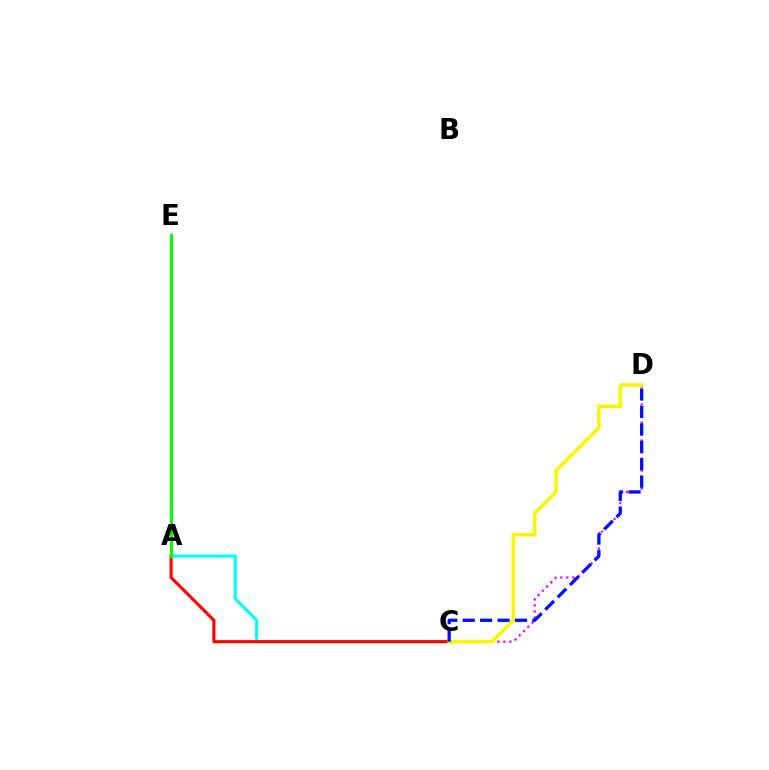{('C', 'D'): [{'color': '#ee00ff', 'line_style': 'dotted', 'thickness': 1.63}, {'color': '#fcf500', 'line_style': 'solid', 'thickness': 2.53}, {'color': '#0010ff', 'line_style': 'dashed', 'thickness': 2.37}], ('A', 'C'): [{'color': '#00fff6', 'line_style': 'solid', 'thickness': 2.23}, {'color': '#ff0000', 'line_style': 'solid', 'thickness': 2.22}], ('A', 'E'): [{'color': '#08ff00', 'line_style': 'solid', 'thickness': 2.16}]}